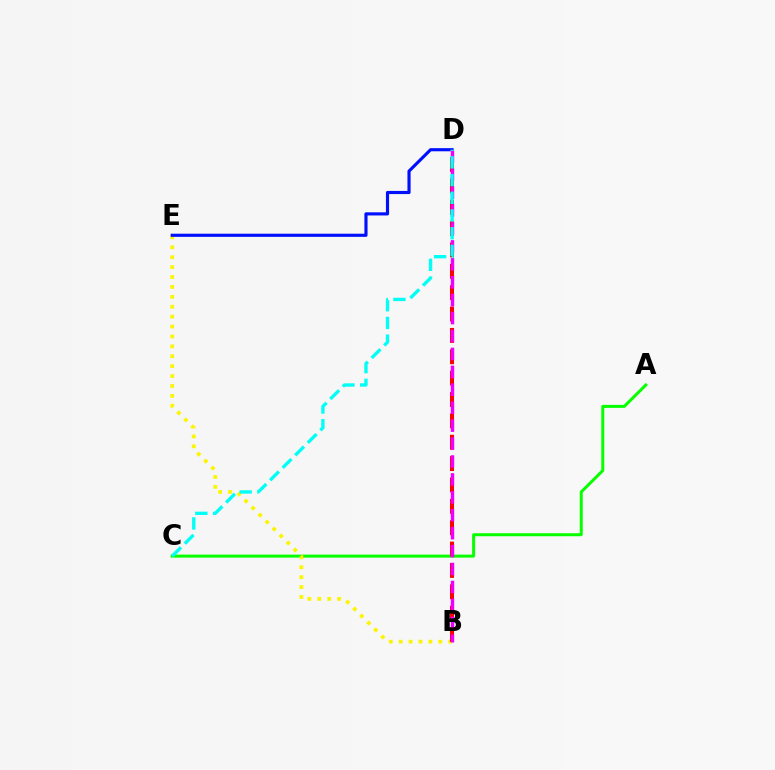{('A', 'C'): [{'color': '#08ff00', 'line_style': 'solid', 'thickness': 2.17}], ('B', 'E'): [{'color': '#fcf500', 'line_style': 'dotted', 'thickness': 2.69}], ('D', 'E'): [{'color': '#0010ff', 'line_style': 'solid', 'thickness': 2.27}], ('B', 'D'): [{'color': '#ff0000', 'line_style': 'dashed', 'thickness': 2.9}, {'color': '#ee00ff', 'line_style': 'dashed', 'thickness': 2.44}], ('C', 'D'): [{'color': '#00fff6', 'line_style': 'dashed', 'thickness': 2.41}]}